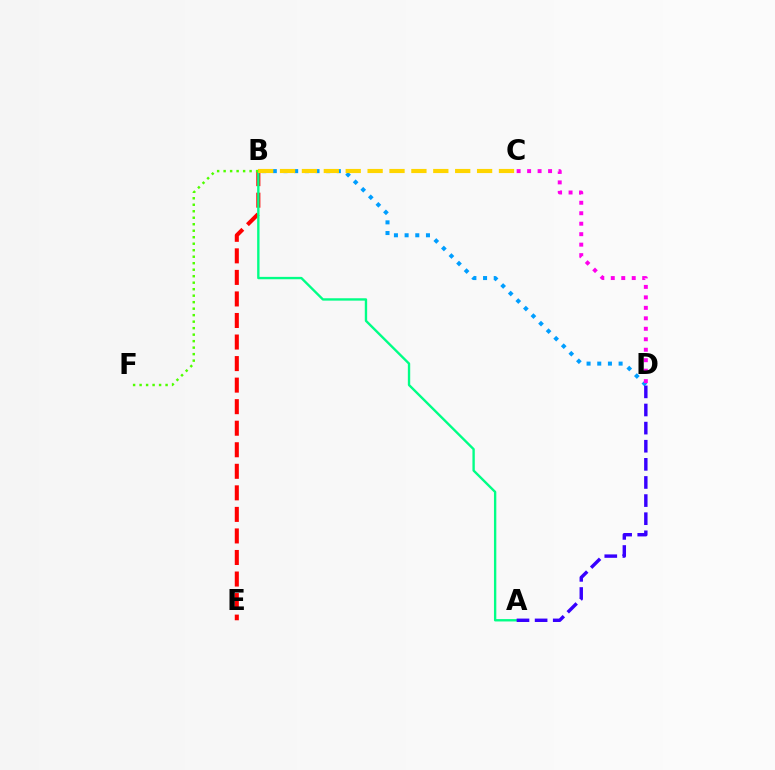{('B', 'D'): [{'color': '#009eff', 'line_style': 'dotted', 'thickness': 2.9}], ('B', 'E'): [{'color': '#ff0000', 'line_style': 'dashed', 'thickness': 2.93}], ('A', 'B'): [{'color': '#00ff86', 'line_style': 'solid', 'thickness': 1.7}], ('A', 'D'): [{'color': '#3700ff', 'line_style': 'dashed', 'thickness': 2.46}], ('B', 'C'): [{'color': '#ffd500', 'line_style': 'dashed', 'thickness': 2.97}], ('B', 'F'): [{'color': '#4fff00', 'line_style': 'dotted', 'thickness': 1.76}], ('C', 'D'): [{'color': '#ff00ed', 'line_style': 'dotted', 'thickness': 2.85}]}